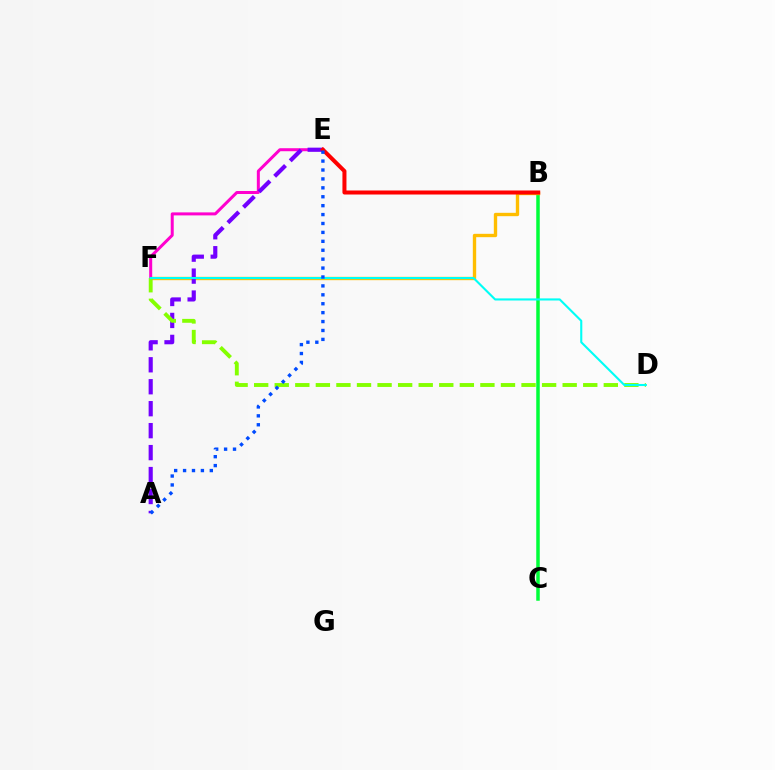{('B', 'C'): [{'color': '#00ff39', 'line_style': 'solid', 'thickness': 2.52}], ('B', 'F'): [{'color': '#ffbd00', 'line_style': 'solid', 'thickness': 2.42}], ('E', 'F'): [{'color': '#ff00cf', 'line_style': 'solid', 'thickness': 2.16}], ('A', 'E'): [{'color': '#7200ff', 'line_style': 'dashed', 'thickness': 2.98}, {'color': '#004bff', 'line_style': 'dotted', 'thickness': 2.42}], ('D', 'F'): [{'color': '#84ff00', 'line_style': 'dashed', 'thickness': 2.79}, {'color': '#00fff6', 'line_style': 'solid', 'thickness': 1.52}], ('B', 'E'): [{'color': '#ff0000', 'line_style': 'solid', 'thickness': 2.9}]}